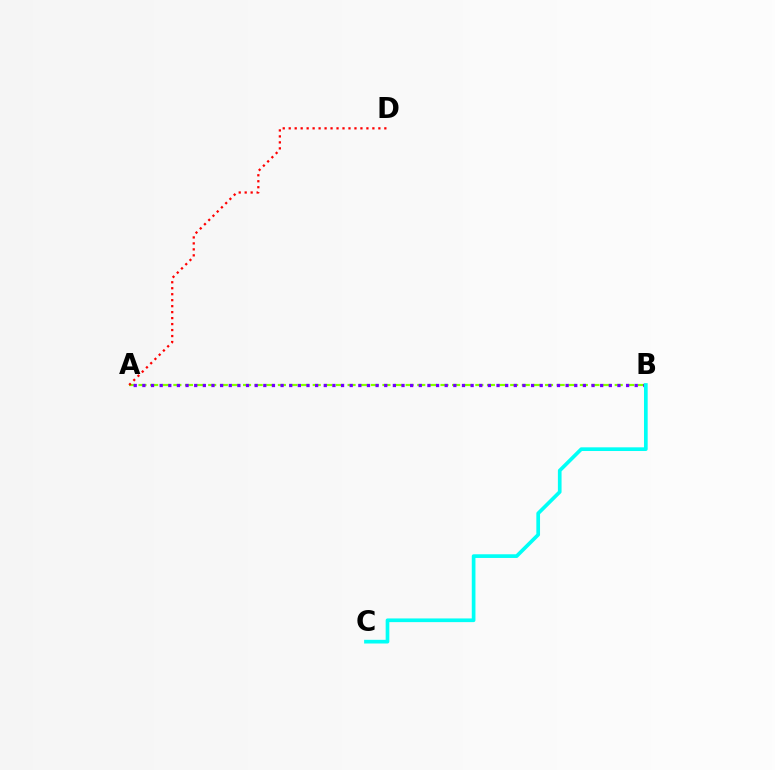{('A', 'B'): [{'color': '#84ff00', 'line_style': 'dashed', 'thickness': 1.58}, {'color': '#7200ff', 'line_style': 'dotted', 'thickness': 2.35}], ('A', 'D'): [{'color': '#ff0000', 'line_style': 'dotted', 'thickness': 1.62}], ('B', 'C'): [{'color': '#00fff6', 'line_style': 'solid', 'thickness': 2.65}]}